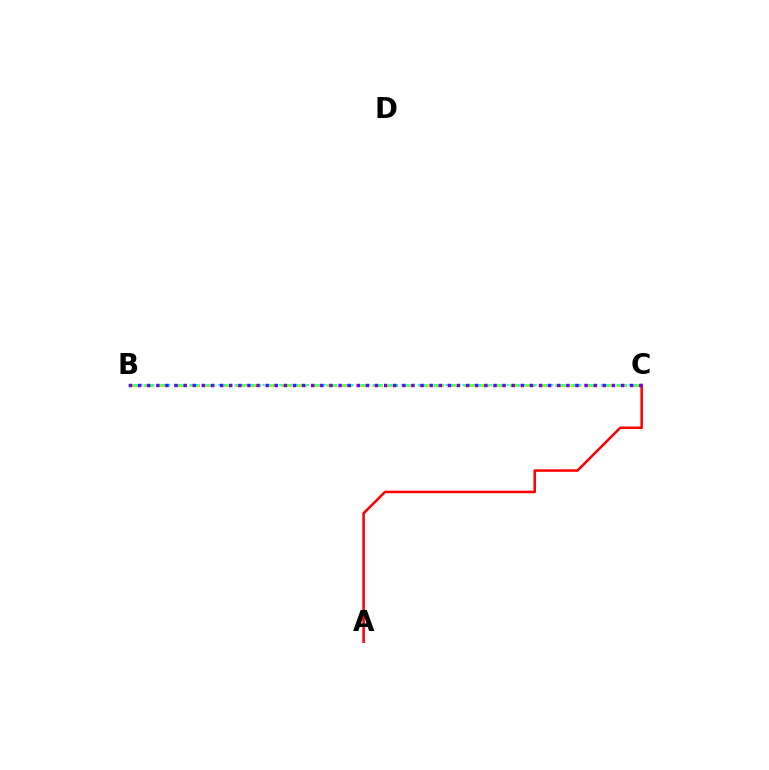{('B', 'C'): [{'color': '#84ff00', 'line_style': 'dashed', 'thickness': 2.07}, {'color': '#00fff6', 'line_style': 'dotted', 'thickness': 1.51}, {'color': '#7200ff', 'line_style': 'dotted', 'thickness': 2.48}], ('A', 'C'): [{'color': '#ff0000', 'line_style': 'solid', 'thickness': 1.82}]}